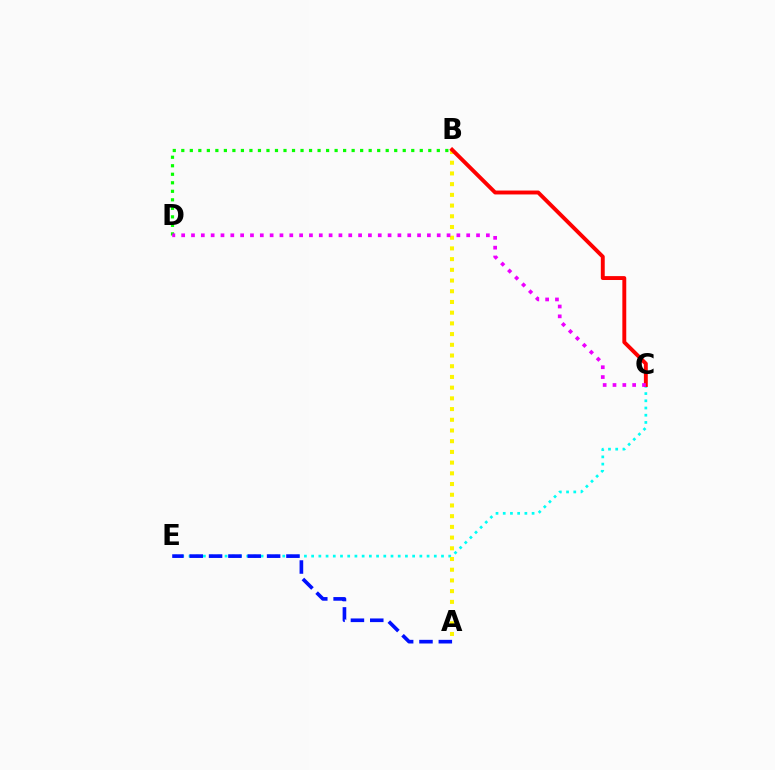{('B', 'D'): [{'color': '#08ff00', 'line_style': 'dotted', 'thickness': 2.31}], ('C', 'E'): [{'color': '#00fff6', 'line_style': 'dotted', 'thickness': 1.96}], ('A', 'B'): [{'color': '#fcf500', 'line_style': 'dotted', 'thickness': 2.91}], ('A', 'E'): [{'color': '#0010ff', 'line_style': 'dashed', 'thickness': 2.63}], ('B', 'C'): [{'color': '#ff0000', 'line_style': 'solid', 'thickness': 2.81}], ('C', 'D'): [{'color': '#ee00ff', 'line_style': 'dotted', 'thickness': 2.67}]}